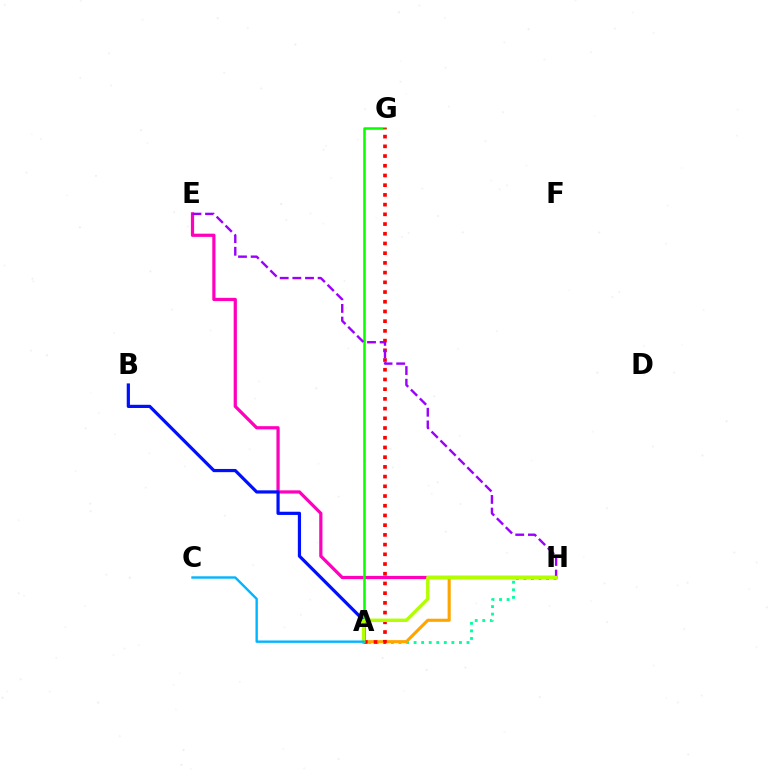{('E', 'H'): [{'color': '#ff00bd', 'line_style': 'solid', 'thickness': 2.32}, {'color': '#9b00ff', 'line_style': 'dashed', 'thickness': 1.72}], ('A', 'H'): [{'color': '#00ff9d', 'line_style': 'dotted', 'thickness': 2.05}, {'color': '#ffa500', 'line_style': 'solid', 'thickness': 2.23}, {'color': '#b3ff00', 'line_style': 'solid', 'thickness': 2.46}], ('A', 'G'): [{'color': '#08ff00', 'line_style': 'solid', 'thickness': 1.82}, {'color': '#ff0000', 'line_style': 'dotted', 'thickness': 2.64}], ('A', 'B'): [{'color': '#0010ff', 'line_style': 'solid', 'thickness': 2.3}], ('A', 'C'): [{'color': '#00b5ff', 'line_style': 'solid', 'thickness': 1.72}]}